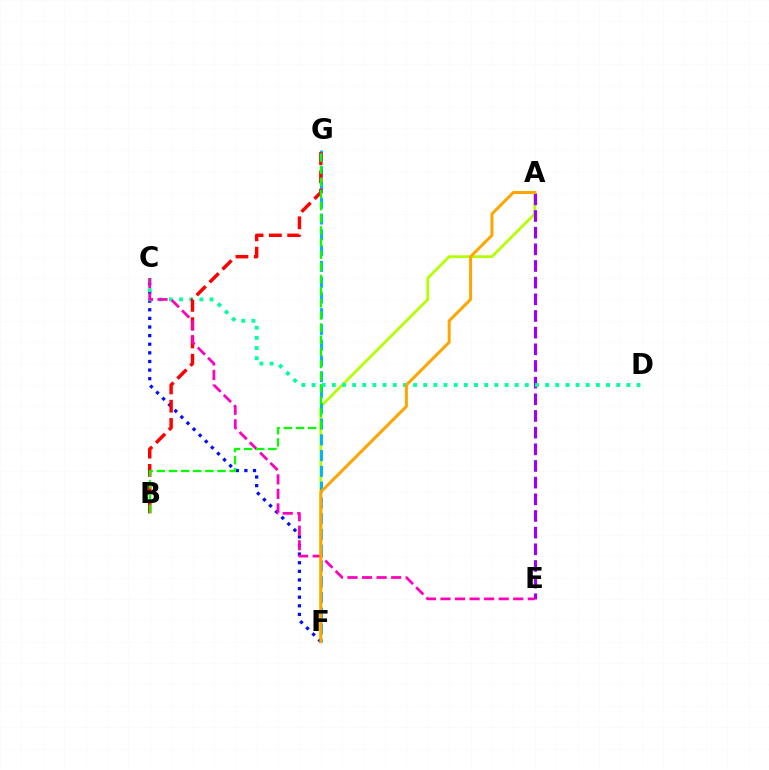{('A', 'F'): [{'color': '#b3ff00', 'line_style': 'solid', 'thickness': 2.0}, {'color': '#ffa500', 'line_style': 'solid', 'thickness': 2.15}], ('C', 'F'): [{'color': '#0010ff', 'line_style': 'dotted', 'thickness': 2.34}], ('A', 'E'): [{'color': '#9b00ff', 'line_style': 'dashed', 'thickness': 2.26}], ('C', 'D'): [{'color': '#00ff9d', 'line_style': 'dotted', 'thickness': 2.76}], ('F', 'G'): [{'color': '#00b5ff', 'line_style': 'dashed', 'thickness': 2.14}], ('B', 'G'): [{'color': '#ff0000', 'line_style': 'dashed', 'thickness': 2.48}, {'color': '#08ff00', 'line_style': 'dashed', 'thickness': 1.65}], ('C', 'E'): [{'color': '#ff00bd', 'line_style': 'dashed', 'thickness': 1.98}]}